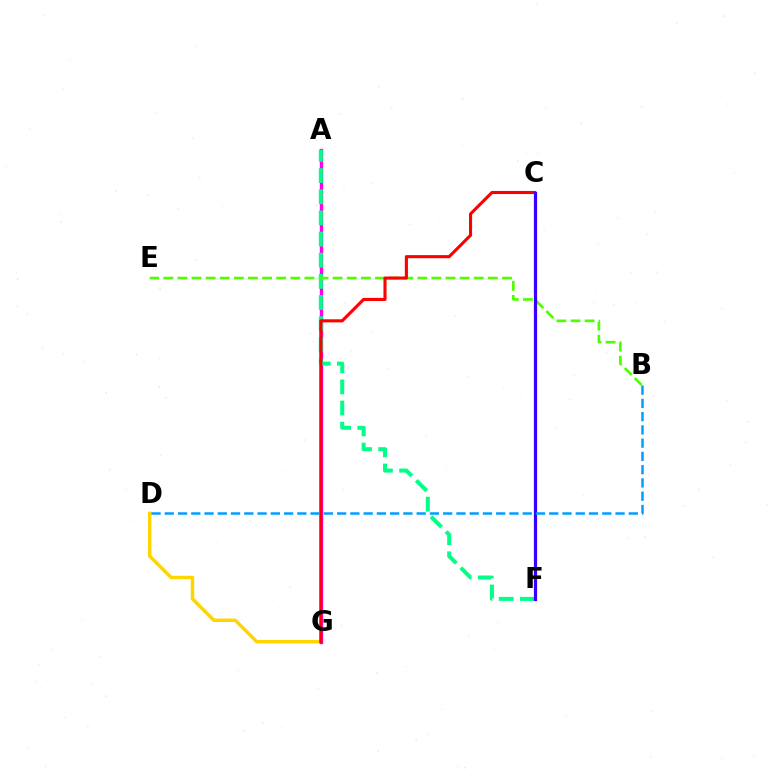{('D', 'G'): [{'color': '#ffd500', 'line_style': 'solid', 'thickness': 2.47}], ('A', 'G'): [{'color': '#ff00ed', 'line_style': 'solid', 'thickness': 2.42}], ('A', 'F'): [{'color': '#00ff86', 'line_style': 'dashed', 'thickness': 2.87}], ('B', 'E'): [{'color': '#4fff00', 'line_style': 'dashed', 'thickness': 1.92}], ('C', 'G'): [{'color': '#ff0000', 'line_style': 'solid', 'thickness': 2.23}], ('C', 'F'): [{'color': '#3700ff', 'line_style': 'solid', 'thickness': 2.31}], ('B', 'D'): [{'color': '#009eff', 'line_style': 'dashed', 'thickness': 1.8}]}